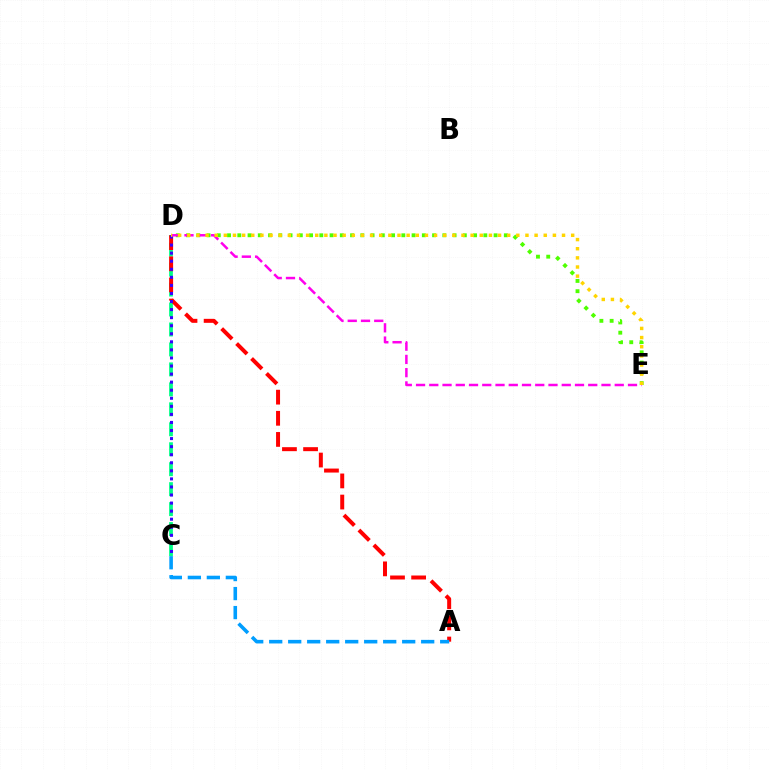{('C', 'D'): [{'color': '#00ff86', 'line_style': 'dashed', 'thickness': 2.71}, {'color': '#3700ff', 'line_style': 'dotted', 'thickness': 2.19}], ('D', 'E'): [{'color': '#4fff00', 'line_style': 'dotted', 'thickness': 2.79}, {'color': '#ff00ed', 'line_style': 'dashed', 'thickness': 1.8}, {'color': '#ffd500', 'line_style': 'dotted', 'thickness': 2.48}], ('A', 'D'): [{'color': '#ff0000', 'line_style': 'dashed', 'thickness': 2.87}], ('A', 'C'): [{'color': '#009eff', 'line_style': 'dashed', 'thickness': 2.58}]}